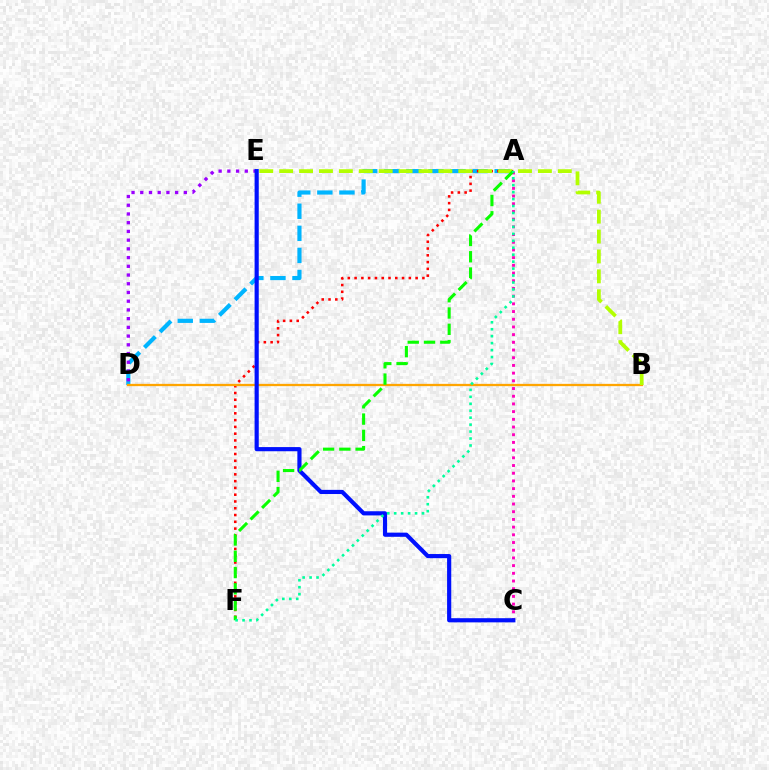{('A', 'D'): [{'color': '#00b5ff', 'line_style': 'dashed', 'thickness': 3.0}], ('A', 'F'): [{'color': '#ff0000', 'line_style': 'dotted', 'thickness': 1.84}, {'color': '#08ff00', 'line_style': 'dashed', 'thickness': 2.21}, {'color': '#00ff9d', 'line_style': 'dotted', 'thickness': 1.89}], ('B', 'D'): [{'color': '#ffa500', 'line_style': 'solid', 'thickness': 1.65}], ('A', 'C'): [{'color': '#ff00bd', 'line_style': 'dotted', 'thickness': 2.09}], ('D', 'E'): [{'color': '#9b00ff', 'line_style': 'dotted', 'thickness': 2.37}], ('C', 'E'): [{'color': '#0010ff', 'line_style': 'solid', 'thickness': 3.0}], ('B', 'E'): [{'color': '#b3ff00', 'line_style': 'dashed', 'thickness': 2.7}]}